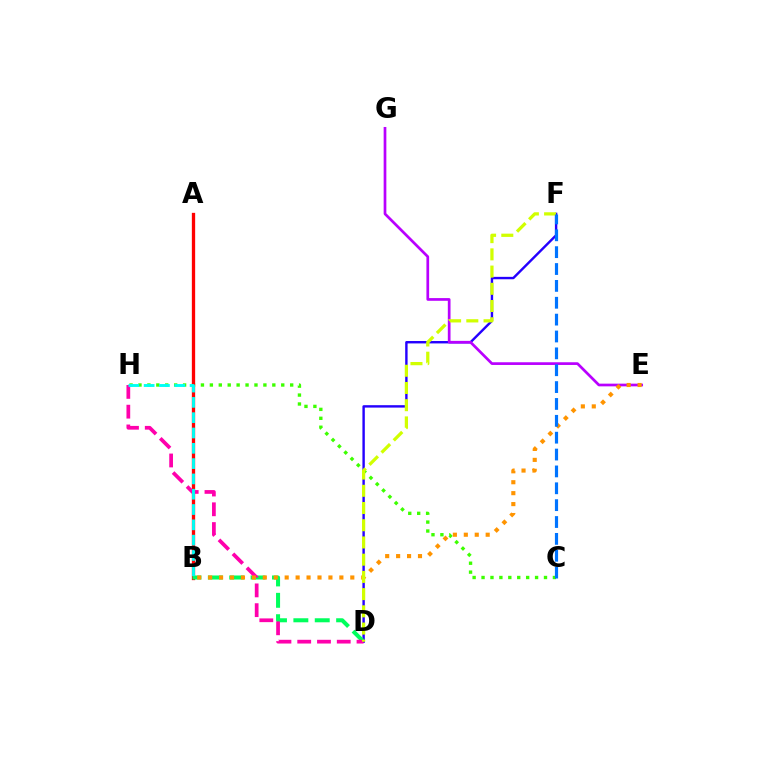{('D', 'F'): [{'color': '#2500ff', 'line_style': 'solid', 'thickness': 1.74}, {'color': '#d1ff00', 'line_style': 'dashed', 'thickness': 2.34}], ('C', 'H'): [{'color': '#3dff00', 'line_style': 'dotted', 'thickness': 2.42}], ('A', 'B'): [{'color': '#ff0000', 'line_style': 'solid', 'thickness': 2.38}], ('B', 'D'): [{'color': '#00ff5c', 'line_style': 'dashed', 'thickness': 2.9}], ('D', 'H'): [{'color': '#ff00ac', 'line_style': 'dashed', 'thickness': 2.69}], ('E', 'G'): [{'color': '#b900ff', 'line_style': 'solid', 'thickness': 1.95}], ('B', 'E'): [{'color': '#ff9400', 'line_style': 'dotted', 'thickness': 2.97}], ('C', 'F'): [{'color': '#0074ff', 'line_style': 'dashed', 'thickness': 2.29}], ('B', 'H'): [{'color': '#00fff6', 'line_style': 'dashed', 'thickness': 2.08}]}